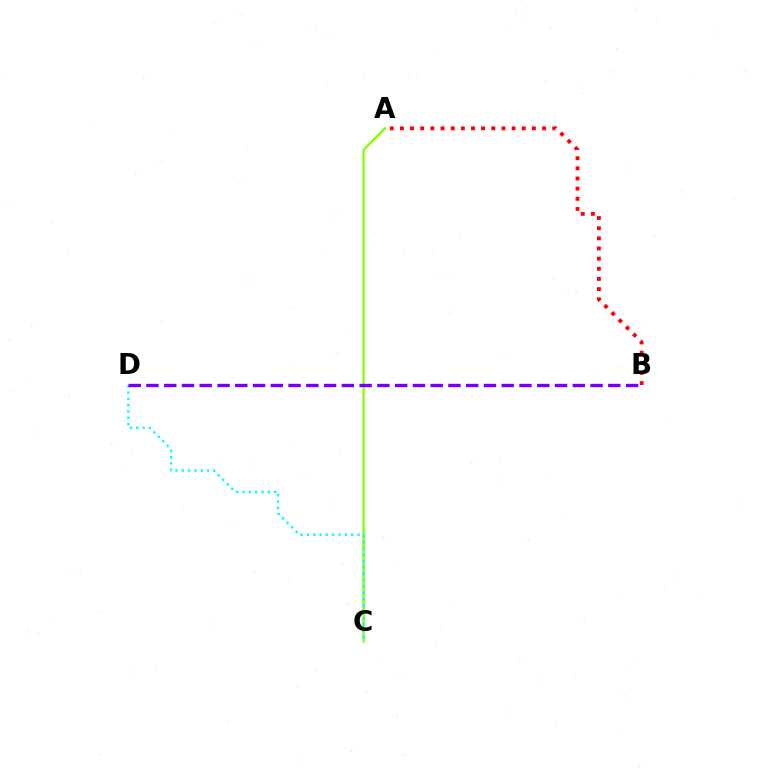{('A', 'B'): [{'color': '#ff0000', 'line_style': 'dotted', 'thickness': 2.76}], ('A', 'C'): [{'color': '#84ff00', 'line_style': 'solid', 'thickness': 1.69}], ('C', 'D'): [{'color': '#00fff6', 'line_style': 'dotted', 'thickness': 1.72}], ('B', 'D'): [{'color': '#7200ff', 'line_style': 'dashed', 'thickness': 2.41}]}